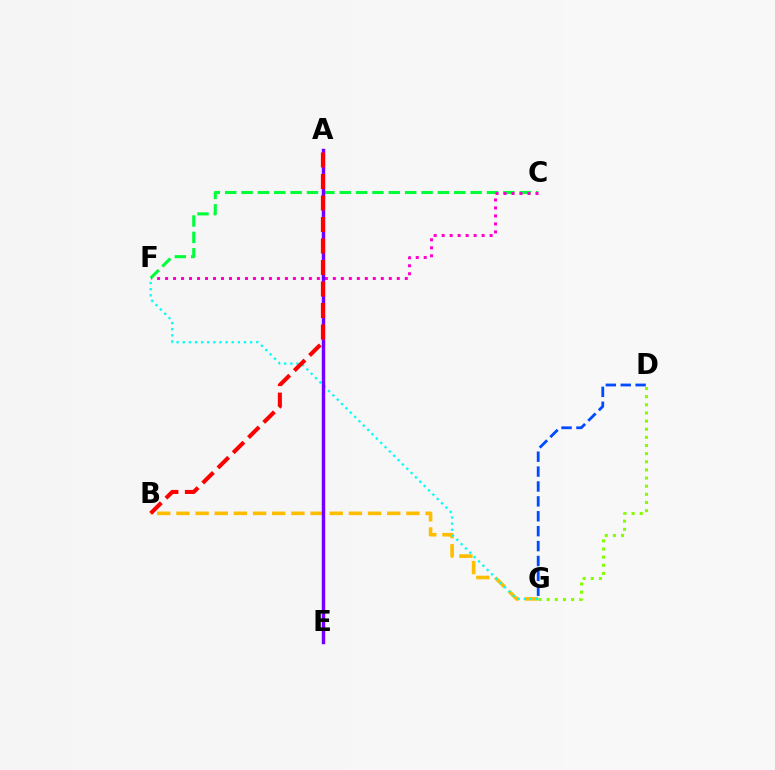{('C', 'F'): [{'color': '#00ff39', 'line_style': 'dashed', 'thickness': 2.22}, {'color': '#ff00cf', 'line_style': 'dotted', 'thickness': 2.17}], ('B', 'G'): [{'color': '#ffbd00', 'line_style': 'dashed', 'thickness': 2.6}], ('D', 'G'): [{'color': '#84ff00', 'line_style': 'dotted', 'thickness': 2.21}, {'color': '#004bff', 'line_style': 'dashed', 'thickness': 2.02}], ('F', 'G'): [{'color': '#00fff6', 'line_style': 'dotted', 'thickness': 1.66}], ('A', 'E'): [{'color': '#7200ff', 'line_style': 'solid', 'thickness': 2.48}], ('A', 'B'): [{'color': '#ff0000', 'line_style': 'dashed', 'thickness': 2.92}]}